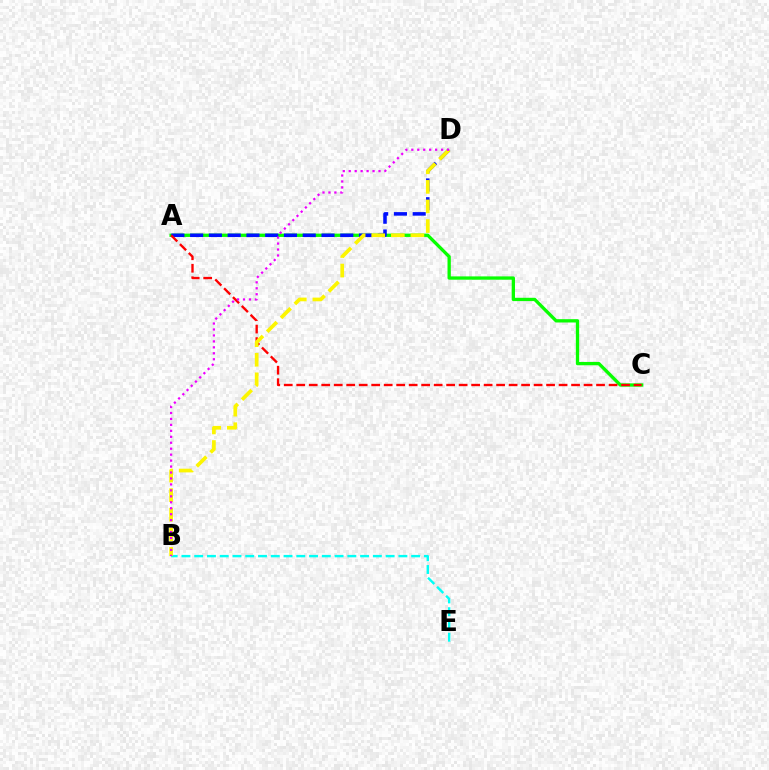{('A', 'C'): [{'color': '#08ff00', 'line_style': 'solid', 'thickness': 2.38}, {'color': '#ff0000', 'line_style': 'dashed', 'thickness': 1.7}], ('A', 'D'): [{'color': '#0010ff', 'line_style': 'dashed', 'thickness': 2.55}], ('B', 'E'): [{'color': '#00fff6', 'line_style': 'dashed', 'thickness': 1.73}], ('B', 'D'): [{'color': '#fcf500', 'line_style': 'dashed', 'thickness': 2.66}, {'color': '#ee00ff', 'line_style': 'dotted', 'thickness': 1.62}]}